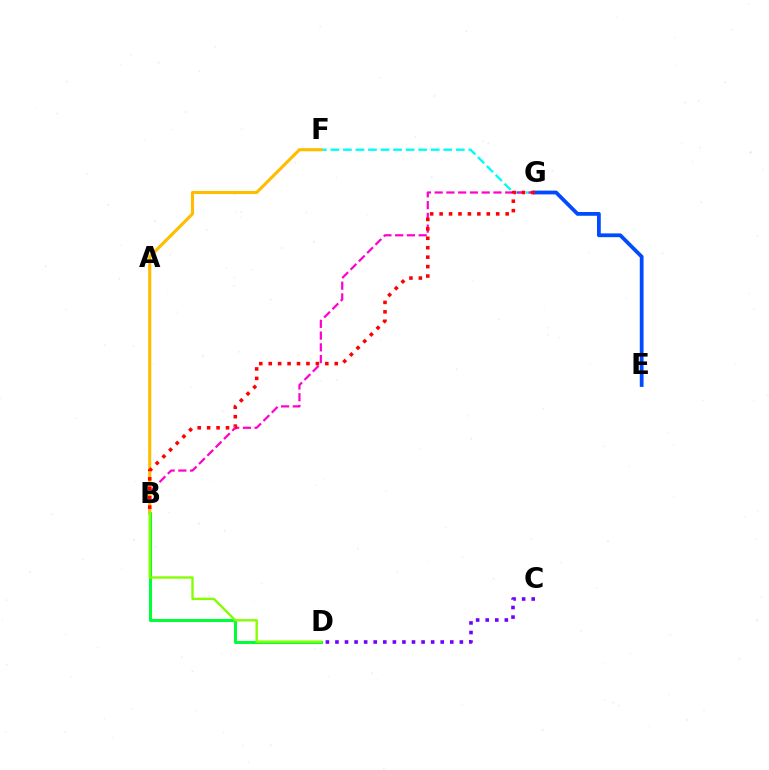{('E', 'G'): [{'color': '#004bff', 'line_style': 'solid', 'thickness': 2.72}], ('F', 'G'): [{'color': '#00fff6', 'line_style': 'dashed', 'thickness': 1.7}], ('B', 'G'): [{'color': '#ff00cf', 'line_style': 'dashed', 'thickness': 1.6}, {'color': '#ff0000', 'line_style': 'dotted', 'thickness': 2.56}], ('B', 'D'): [{'color': '#00ff39', 'line_style': 'solid', 'thickness': 2.2}, {'color': '#84ff00', 'line_style': 'solid', 'thickness': 1.7}], ('B', 'F'): [{'color': '#ffbd00', 'line_style': 'solid', 'thickness': 2.24}], ('C', 'D'): [{'color': '#7200ff', 'line_style': 'dotted', 'thickness': 2.6}]}